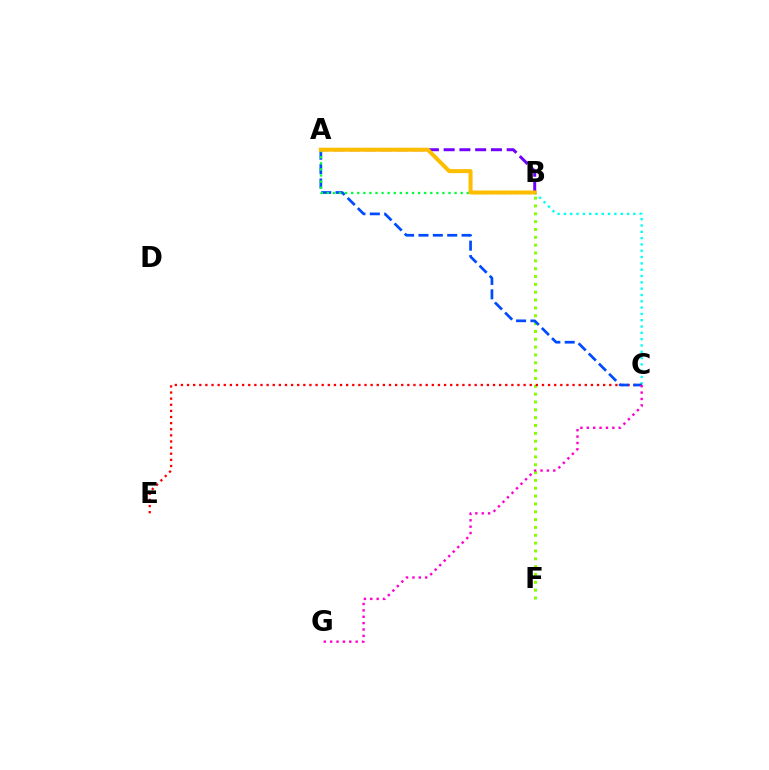{('B', 'F'): [{'color': '#84ff00', 'line_style': 'dotted', 'thickness': 2.13}], ('B', 'C'): [{'color': '#00fff6', 'line_style': 'dotted', 'thickness': 1.72}], ('C', 'E'): [{'color': '#ff0000', 'line_style': 'dotted', 'thickness': 1.66}], ('A', 'C'): [{'color': '#004bff', 'line_style': 'dashed', 'thickness': 1.95}], ('C', 'G'): [{'color': '#ff00cf', 'line_style': 'dotted', 'thickness': 1.73}], ('A', 'B'): [{'color': '#00ff39', 'line_style': 'dotted', 'thickness': 1.65}, {'color': '#7200ff', 'line_style': 'dashed', 'thickness': 2.14}, {'color': '#ffbd00', 'line_style': 'solid', 'thickness': 2.89}]}